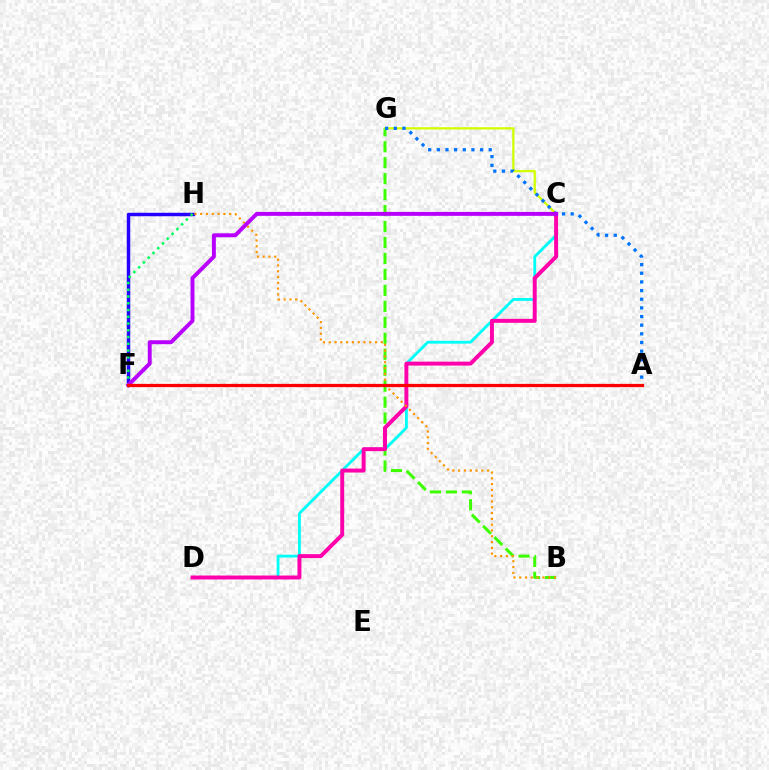{('B', 'G'): [{'color': '#3dff00', 'line_style': 'dashed', 'thickness': 2.17}], ('C', 'G'): [{'color': '#d1ff00', 'line_style': 'solid', 'thickness': 1.64}], ('C', 'D'): [{'color': '#00fff6', 'line_style': 'solid', 'thickness': 2.04}, {'color': '#ff00ac', 'line_style': 'solid', 'thickness': 2.84}], ('F', 'H'): [{'color': '#2500ff', 'line_style': 'solid', 'thickness': 2.5}, {'color': '#00ff5c', 'line_style': 'dotted', 'thickness': 1.83}], ('A', 'G'): [{'color': '#0074ff', 'line_style': 'dotted', 'thickness': 2.35}], ('B', 'H'): [{'color': '#ff9400', 'line_style': 'dotted', 'thickness': 1.57}], ('C', 'F'): [{'color': '#b900ff', 'line_style': 'solid', 'thickness': 2.82}], ('A', 'F'): [{'color': '#ff0000', 'line_style': 'solid', 'thickness': 2.33}]}